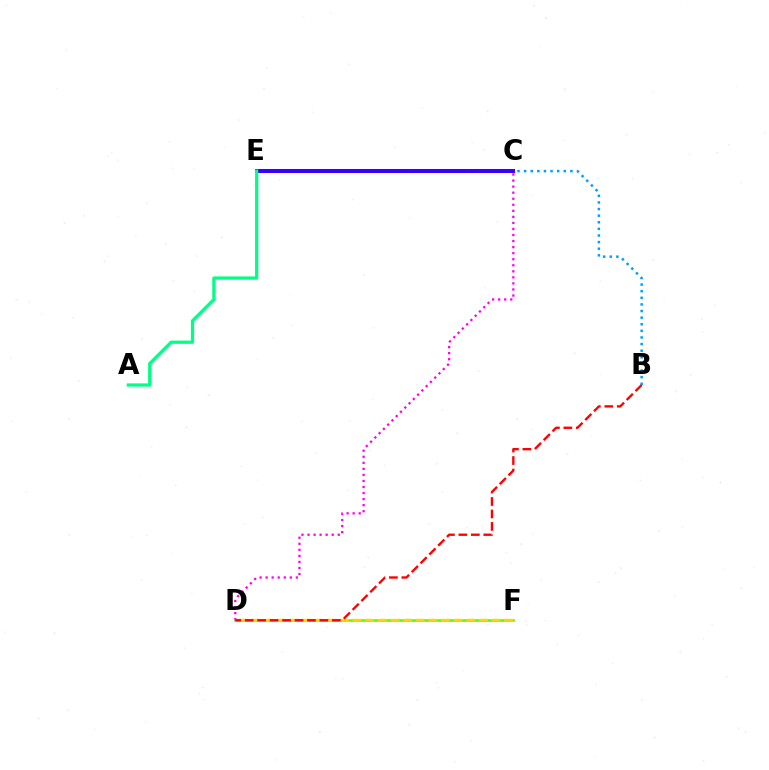{('C', 'D'): [{'color': '#ff00ed', 'line_style': 'dotted', 'thickness': 1.64}], ('D', 'F'): [{'color': '#4fff00', 'line_style': 'solid', 'thickness': 1.8}, {'color': '#ffd500', 'line_style': 'dashed', 'thickness': 1.72}], ('B', 'C'): [{'color': '#009eff', 'line_style': 'dotted', 'thickness': 1.8}], ('B', 'D'): [{'color': '#ff0000', 'line_style': 'dashed', 'thickness': 1.69}], ('C', 'E'): [{'color': '#3700ff', 'line_style': 'solid', 'thickness': 2.91}], ('A', 'E'): [{'color': '#00ff86', 'line_style': 'solid', 'thickness': 2.33}]}